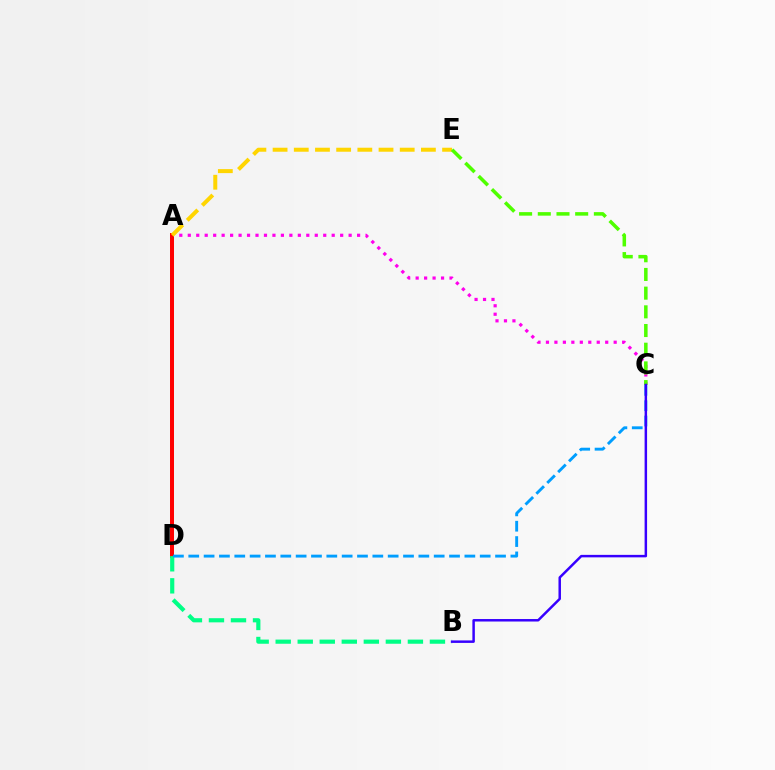{('A', 'C'): [{'color': '#ff00ed', 'line_style': 'dotted', 'thickness': 2.3}], ('A', 'D'): [{'color': '#ff0000', 'line_style': 'solid', 'thickness': 2.87}], ('A', 'E'): [{'color': '#ffd500', 'line_style': 'dashed', 'thickness': 2.88}], ('B', 'D'): [{'color': '#00ff86', 'line_style': 'dashed', 'thickness': 2.99}], ('C', 'D'): [{'color': '#009eff', 'line_style': 'dashed', 'thickness': 2.08}], ('C', 'E'): [{'color': '#4fff00', 'line_style': 'dashed', 'thickness': 2.54}], ('B', 'C'): [{'color': '#3700ff', 'line_style': 'solid', 'thickness': 1.79}]}